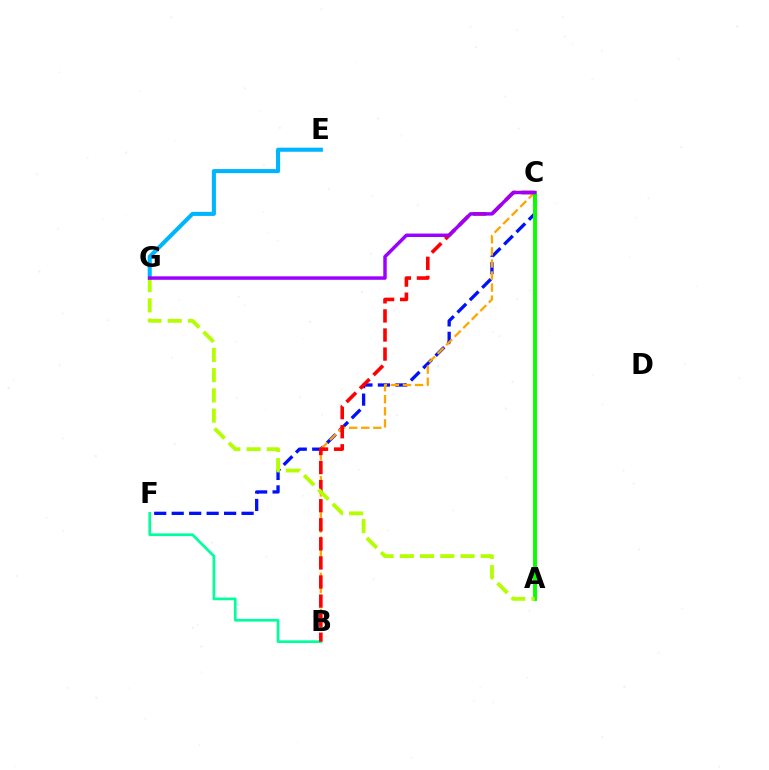{('E', 'G'): [{'color': '#00b5ff', 'line_style': 'solid', 'thickness': 2.93}], ('A', 'C'): [{'color': '#ff00bd', 'line_style': 'dotted', 'thickness': 1.76}, {'color': '#08ff00', 'line_style': 'solid', 'thickness': 2.8}], ('C', 'F'): [{'color': '#0010ff', 'line_style': 'dashed', 'thickness': 2.37}], ('B', 'F'): [{'color': '#00ff9d', 'line_style': 'solid', 'thickness': 1.95}], ('B', 'C'): [{'color': '#ffa500', 'line_style': 'dashed', 'thickness': 1.64}, {'color': '#ff0000', 'line_style': 'dashed', 'thickness': 2.59}], ('A', 'G'): [{'color': '#b3ff00', 'line_style': 'dashed', 'thickness': 2.75}], ('C', 'G'): [{'color': '#9b00ff', 'line_style': 'solid', 'thickness': 2.49}]}